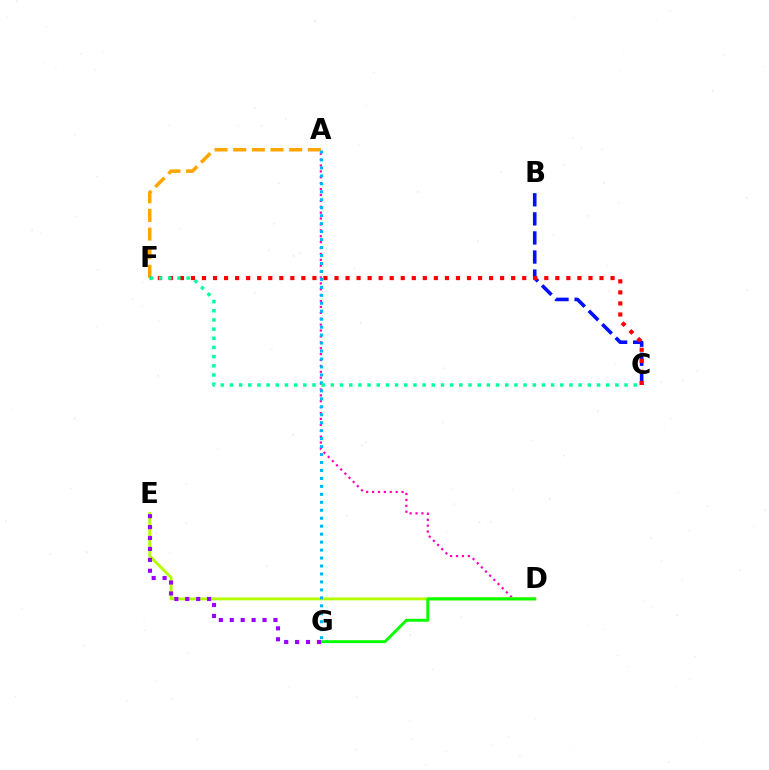{('B', 'C'): [{'color': '#0010ff', 'line_style': 'dashed', 'thickness': 2.59}], ('A', 'F'): [{'color': '#ffa500', 'line_style': 'dashed', 'thickness': 2.53}], ('A', 'D'): [{'color': '#ff00bd', 'line_style': 'dotted', 'thickness': 1.6}], ('D', 'E'): [{'color': '#b3ff00', 'line_style': 'solid', 'thickness': 2.06}], ('D', 'G'): [{'color': '#08ff00', 'line_style': 'solid', 'thickness': 2.11}], ('A', 'G'): [{'color': '#00b5ff', 'line_style': 'dotted', 'thickness': 2.16}], ('C', 'F'): [{'color': '#ff0000', 'line_style': 'dotted', 'thickness': 3.0}, {'color': '#00ff9d', 'line_style': 'dotted', 'thickness': 2.49}], ('E', 'G'): [{'color': '#9b00ff', 'line_style': 'dotted', 'thickness': 2.97}]}